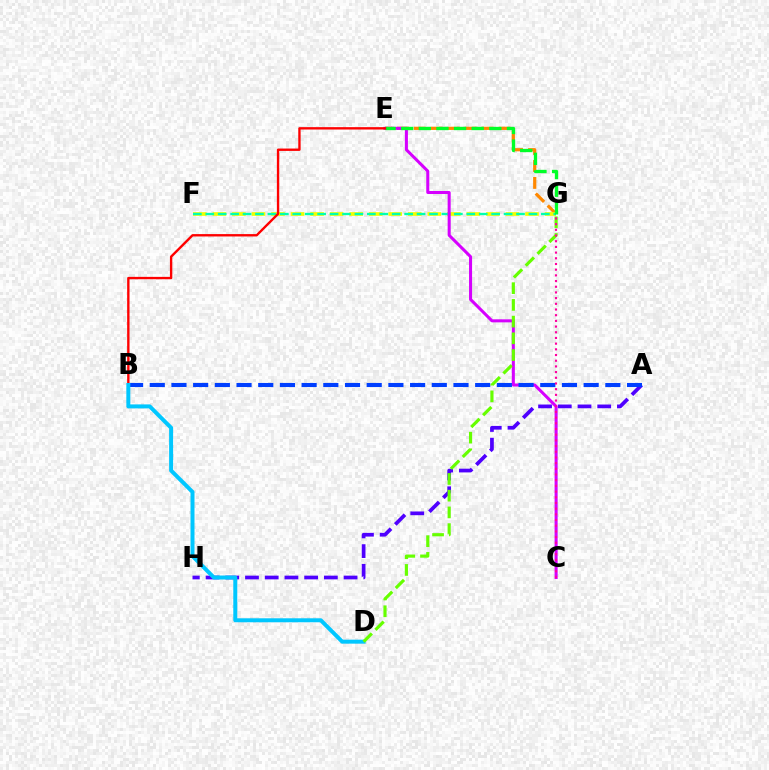{('E', 'G'): [{'color': '#ff8800', 'line_style': 'dashed', 'thickness': 2.3}, {'color': '#00ff27', 'line_style': 'dashed', 'thickness': 2.39}], ('F', 'G'): [{'color': '#eeff00', 'line_style': 'dashed', 'thickness': 2.65}, {'color': '#00ffaf', 'line_style': 'dashed', 'thickness': 1.69}], ('A', 'H'): [{'color': '#4f00ff', 'line_style': 'dashed', 'thickness': 2.68}], ('C', 'E'): [{'color': '#d600ff', 'line_style': 'solid', 'thickness': 2.18}], ('A', 'B'): [{'color': '#003fff', 'line_style': 'dashed', 'thickness': 2.95}], ('B', 'E'): [{'color': '#ff0000', 'line_style': 'solid', 'thickness': 1.71}], ('B', 'D'): [{'color': '#00c7ff', 'line_style': 'solid', 'thickness': 2.87}], ('D', 'G'): [{'color': '#66ff00', 'line_style': 'dashed', 'thickness': 2.27}], ('C', 'G'): [{'color': '#ff00a0', 'line_style': 'dotted', 'thickness': 1.55}]}